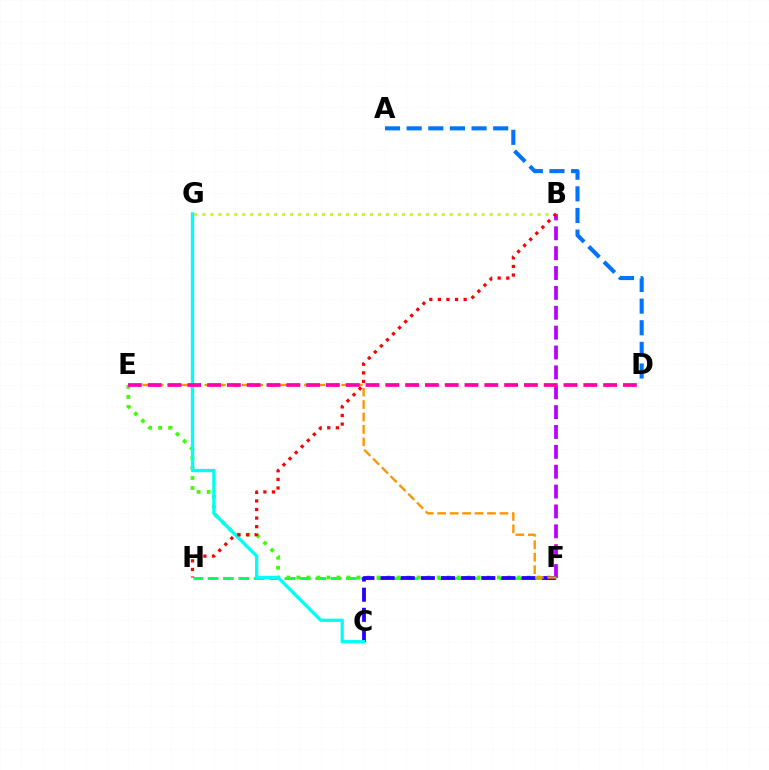{('B', 'F'): [{'color': '#b900ff', 'line_style': 'dashed', 'thickness': 2.7}], ('F', 'H'): [{'color': '#00ff5c', 'line_style': 'dashed', 'thickness': 2.09}], ('E', 'F'): [{'color': '#3dff00', 'line_style': 'dotted', 'thickness': 2.72}, {'color': '#ff9400', 'line_style': 'dashed', 'thickness': 1.69}], ('C', 'F'): [{'color': '#2500ff', 'line_style': 'dashed', 'thickness': 2.74}], ('B', 'G'): [{'color': '#d1ff00', 'line_style': 'dotted', 'thickness': 2.17}], ('C', 'G'): [{'color': '#00fff6', 'line_style': 'solid', 'thickness': 2.38}], ('D', 'E'): [{'color': '#ff00ac', 'line_style': 'dashed', 'thickness': 2.69}], ('A', 'D'): [{'color': '#0074ff', 'line_style': 'dashed', 'thickness': 2.94}], ('B', 'H'): [{'color': '#ff0000', 'line_style': 'dotted', 'thickness': 2.33}]}